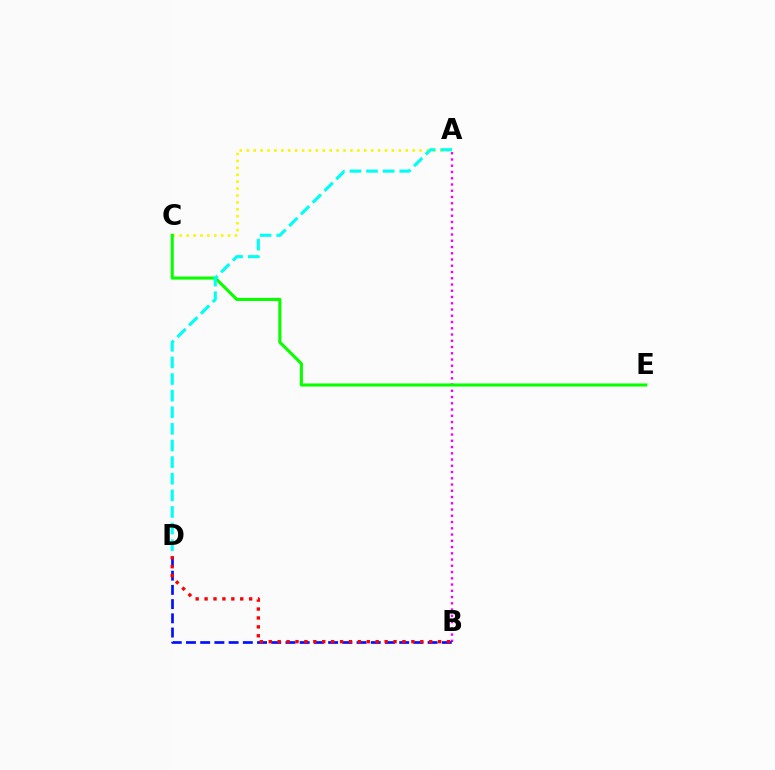{('A', 'C'): [{'color': '#fcf500', 'line_style': 'dotted', 'thickness': 1.88}], ('A', 'B'): [{'color': '#ee00ff', 'line_style': 'dotted', 'thickness': 1.7}], ('B', 'D'): [{'color': '#0010ff', 'line_style': 'dashed', 'thickness': 1.93}, {'color': '#ff0000', 'line_style': 'dotted', 'thickness': 2.42}], ('C', 'E'): [{'color': '#08ff00', 'line_style': 'solid', 'thickness': 2.21}], ('A', 'D'): [{'color': '#00fff6', 'line_style': 'dashed', 'thickness': 2.26}]}